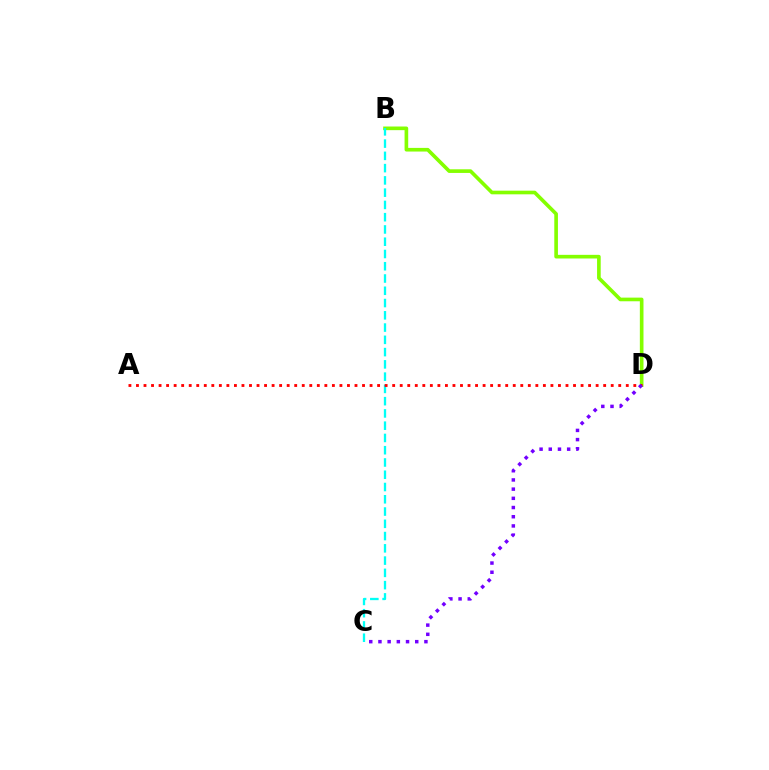{('B', 'D'): [{'color': '#84ff00', 'line_style': 'solid', 'thickness': 2.63}], ('B', 'C'): [{'color': '#00fff6', 'line_style': 'dashed', 'thickness': 1.67}], ('A', 'D'): [{'color': '#ff0000', 'line_style': 'dotted', 'thickness': 2.05}], ('C', 'D'): [{'color': '#7200ff', 'line_style': 'dotted', 'thickness': 2.5}]}